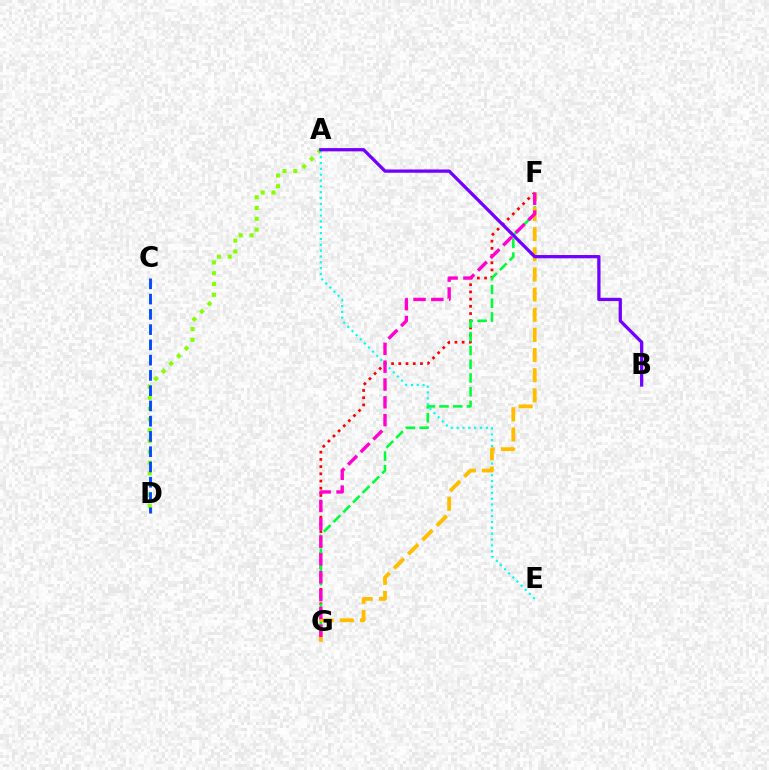{('F', 'G'): [{'color': '#ff0000', 'line_style': 'dotted', 'thickness': 1.96}, {'color': '#00ff39', 'line_style': 'dashed', 'thickness': 1.87}, {'color': '#ffbd00', 'line_style': 'dashed', 'thickness': 2.74}, {'color': '#ff00cf', 'line_style': 'dashed', 'thickness': 2.42}], ('A', 'D'): [{'color': '#84ff00', 'line_style': 'dotted', 'thickness': 2.93}], ('A', 'E'): [{'color': '#00fff6', 'line_style': 'dotted', 'thickness': 1.59}], ('C', 'D'): [{'color': '#004bff', 'line_style': 'dashed', 'thickness': 2.07}], ('A', 'B'): [{'color': '#7200ff', 'line_style': 'solid', 'thickness': 2.35}]}